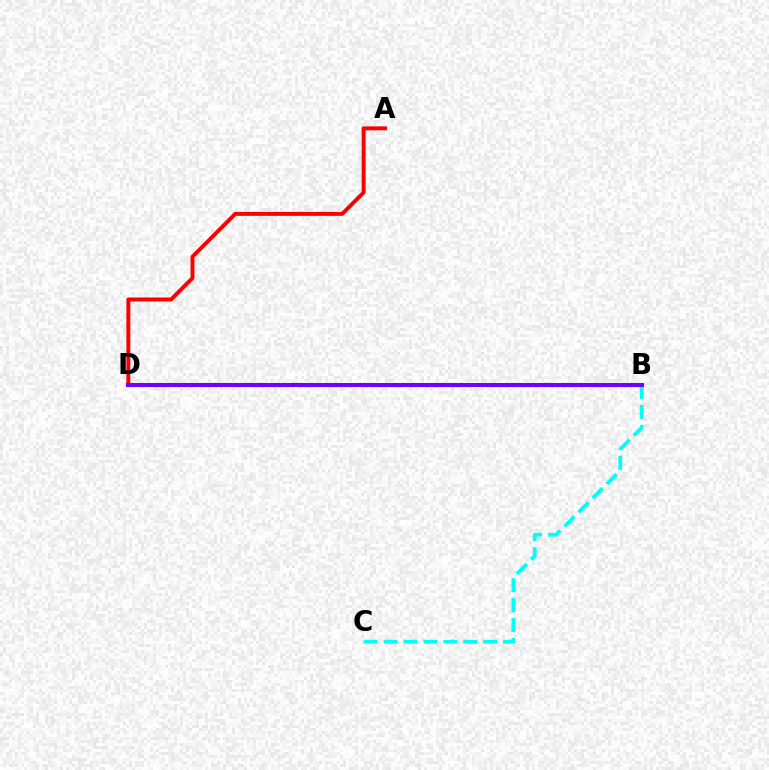{('B', 'D'): [{'color': '#84ff00', 'line_style': 'dotted', 'thickness': 2.0}, {'color': '#7200ff', 'line_style': 'solid', 'thickness': 2.9}], ('A', 'D'): [{'color': '#ff0000', 'line_style': 'solid', 'thickness': 2.83}], ('B', 'C'): [{'color': '#00fff6', 'line_style': 'dashed', 'thickness': 2.71}]}